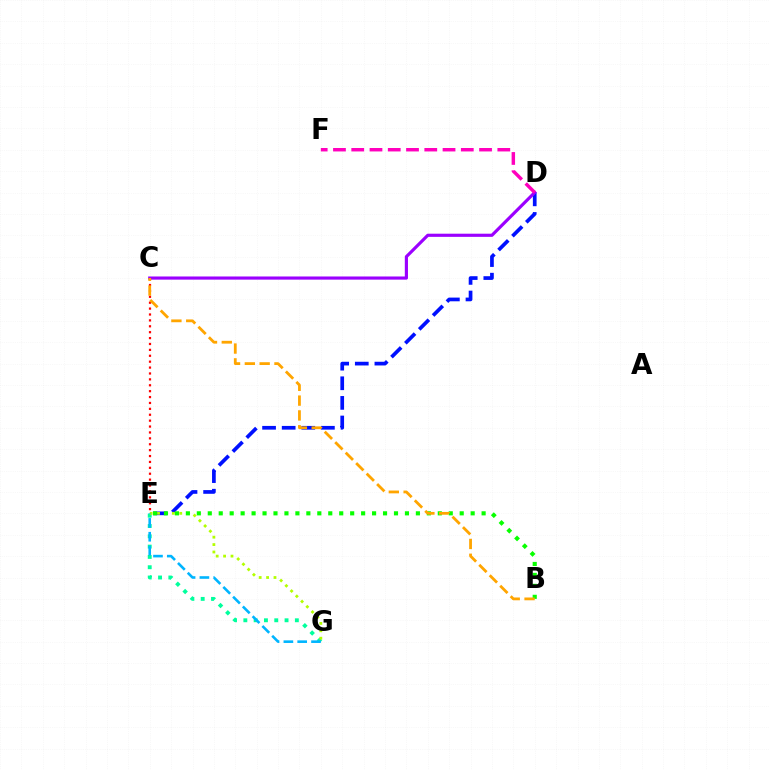{('E', 'G'): [{'color': '#00ff9d', 'line_style': 'dotted', 'thickness': 2.8}, {'color': '#b3ff00', 'line_style': 'dotted', 'thickness': 2.01}, {'color': '#00b5ff', 'line_style': 'dashed', 'thickness': 1.88}], ('D', 'E'): [{'color': '#0010ff', 'line_style': 'dashed', 'thickness': 2.66}], ('C', 'D'): [{'color': '#9b00ff', 'line_style': 'solid', 'thickness': 2.27}], ('C', 'E'): [{'color': '#ff0000', 'line_style': 'dotted', 'thickness': 1.6}], ('D', 'F'): [{'color': '#ff00bd', 'line_style': 'dashed', 'thickness': 2.48}], ('B', 'E'): [{'color': '#08ff00', 'line_style': 'dotted', 'thickness': 2.98}], ('B', 'C'): [{'color': '#ffa500', 'line_style': 'dashed', 'thickness': 2.01}]}